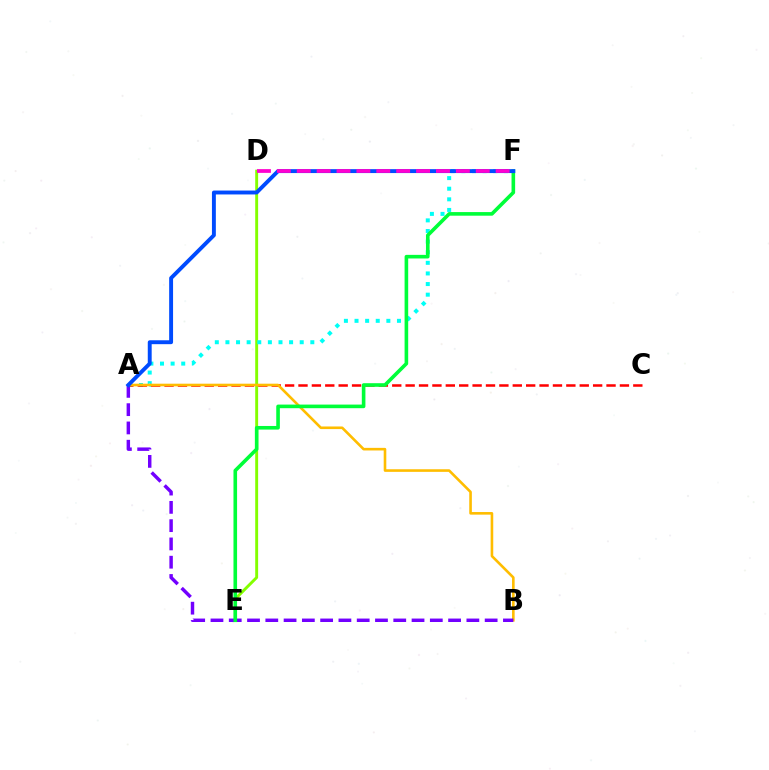{('D', 'E'): [{'color': '#84ff00', 'line_style': 'solid', 'thickness': 2.09}], ('A', 'F'): [{'color': '#00fff6', 'line_style': 'dotted', 'thickness': 2.88}, {'color': '#004bff', 'line_style': 'solid', 'thickness': 2.81}], ('A', 'C'): [{'color': '#ff0000', 'line_style': 'dashed', 'thickness': 1.82}], ('A', 'B'): [{'color': '#ffbd00', 'line_style': 'solid', 'thickness': 1.88}, {'color': '#7200ff', 'line_style': 'dashed', 'thickness': 2.48}], ('E', 'F'): [{'color': '#00ff39', 'line_style': 'solid', 'thickness': 2.6}], ('D', 'F'): [{'color': '#ff00cf', 'line_style': 'dashed', 'thickness': 2.7}]}